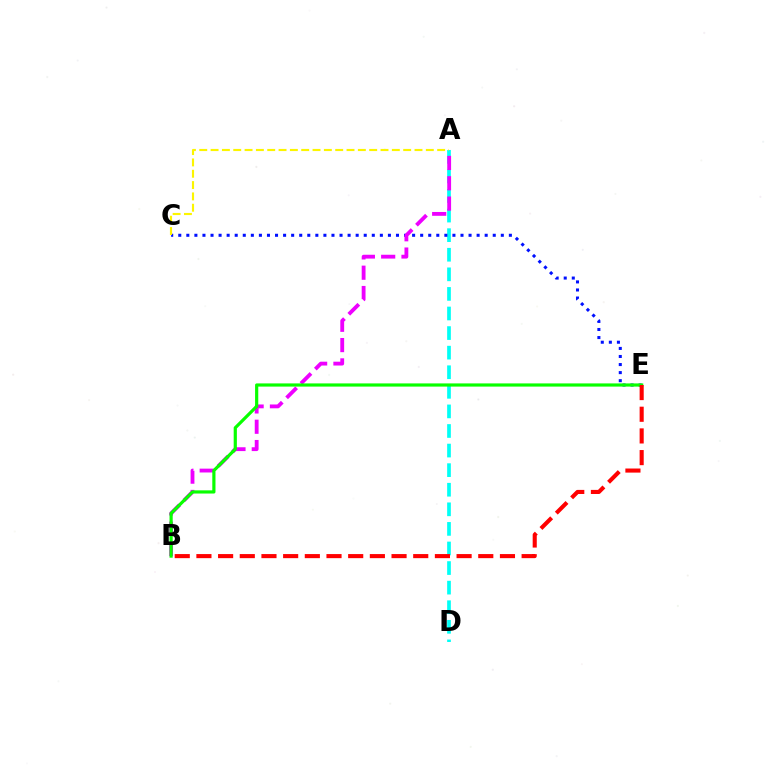{('A', 'D'): [{'color': '#00fff6', 'line_style': 'dashed', 'thickness': 2.66}], ('C', 'E'): [{'color': '#0010ff', 'line_style': 'dotted', 'thickness': 2.19}], ('A', 'B'): [{'color': '#ee00ff', 'line_style': 'dashed', 'thickness': 2.76}], ('A', 'C'): [{'color': '#fcf500', 'line_style': 'dashed', 'thickness': 1.54}], ('B', 'E'): [{'color': '#08ff00', 'line_style': 'solid', 'thickness': 2.29}, {'color': '#ff0000', 'line_style': 'dashed', 'thickness': 2.95}]}